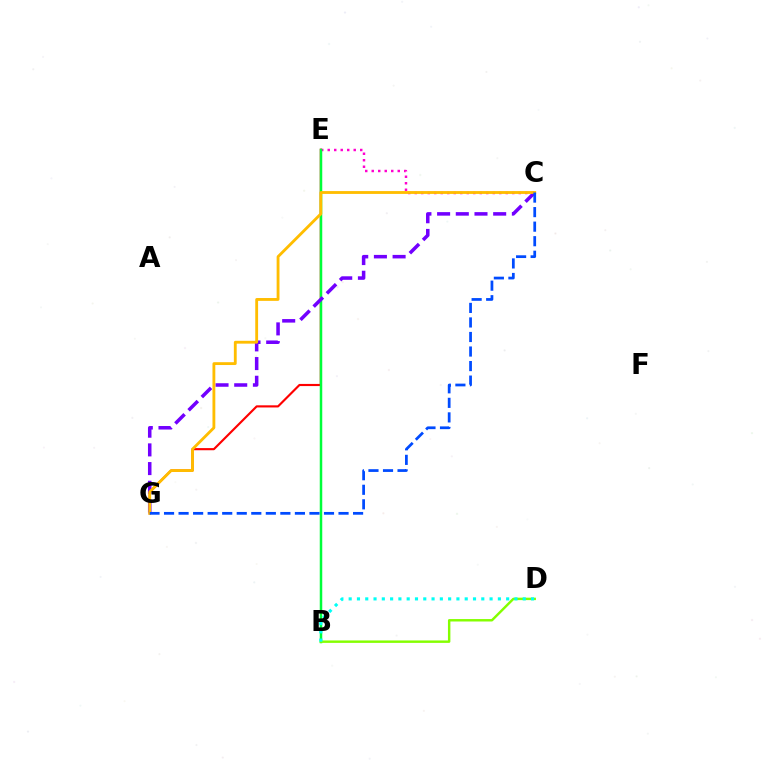{('C', 'E'): [{'color': '#ff00cf', 'line_style': 'dotted', 'thickness': 1.77}], ('E', 'G'): [{'color': '#ff0000', 'line_style': 'solid', 'thickness': 1.55}], ('B', 'E'): [{'color': '#00ff39', 'line_style': 'solid', 'thickness': 1.8}], ('C', 'G'): [{'color': '#7200ff', 'line_style': 'dashed', 'thickness': 2.54}, {'color': '#ffbd00', 'line_style': 'solid', 'thickness': 2.04}, {'color': '#004bff', 'line_style': 'dashed', 'thickness': 1.98}], ('B', 'D'): [{'color': '#84ff00', 'line_style': 'solid', 'thickness': 1.75}, {'color': '#00fff6', 'line_style': 'dotted', 'thickness': 2.25}]}